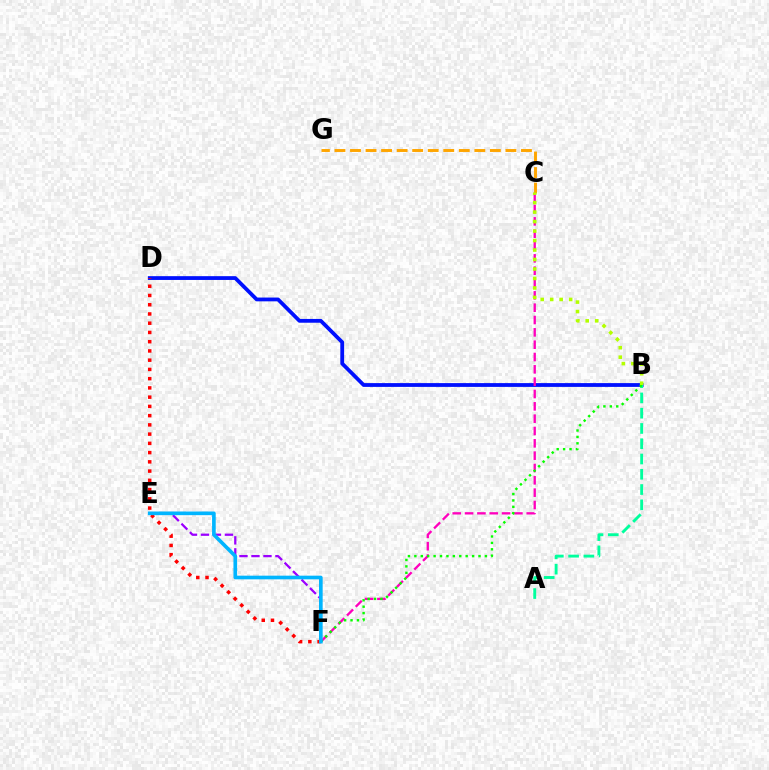{('B', 'D'): [{'color': '#0010ff', 'line_style': 'solid', 'thickness': 2.73}], ('C', 'F'): [{'color': '#ff00bd', 'line_style': 'dashed', 'thickness': 1.68}], ('A', 'B'): [{'color': '#00ff9d', 'line_style': 'dashed', 'thickness': 2.07}], ('C', 'G'): [{'color': '#ffa500', 'line_style': 'dashed', 'thickness': 2.11}], ('B', 'F'): [{'color': '#08ff00', 'line_style': 'dotted', 'thickness': 1.74}], ('E', 'F'): [{'color': '#9b00ff', 'line_style': 'dashed', 'thickness': 1.63}, {'color': '#00b5ff', 'line_style': 'solid', 'thickness': 2.63}], ('B', 'C'): [{'color': '#b3ff00', 'line_style': 'dotted', 'thickness': 2.58}], ('D', 'F'): [{'color': '#ff0000', 'line_style': 'dotted', 'thickness': 2.51}]}